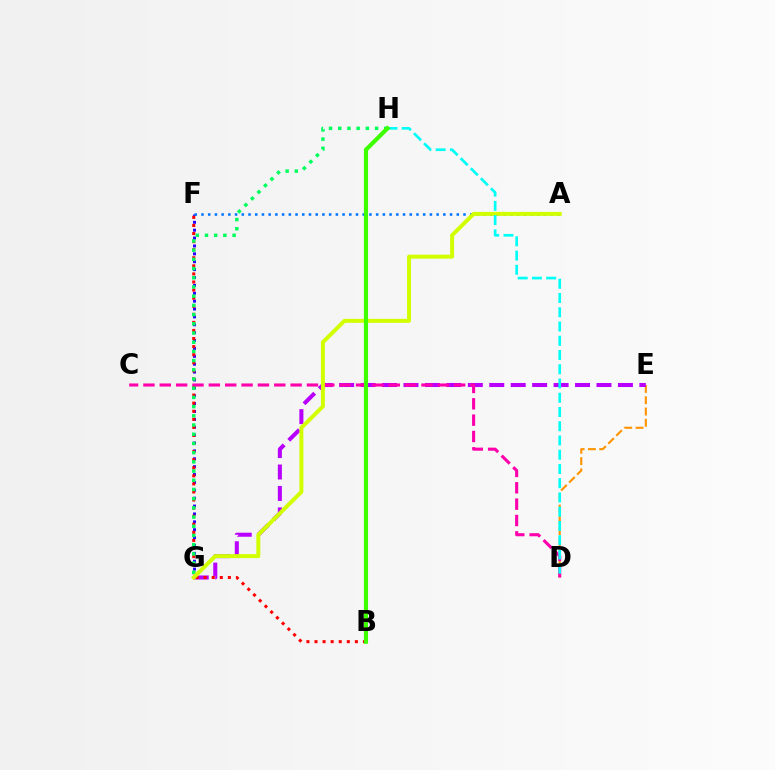{('D', 'E'): [{'color': '#ff9400', 'line_style': 'dashed', 'thickness': 1.53}], ('F', 'G'): [{'color': '#2500ff', 'line_style': 'dotted', 'thickness': 2.14}], ('E', 'G'): [{'color': '#b900ff', 'line_style': 'dashed', 'thickness': 2.91}], ('A', 'F'): [{'color': '#0074ff', 'line_style': 'dotted', 'thickness': 1.83}], ('B', 'F'): [{'color': '#ff0000', 'line_style': 'dotted', 'thickness': 2.19}], ('C', 'D'): [{'color': '#ff00ac', 'line_style': 'dashed', 'thickness': 2.22}], ('G', 'H'): [{'color': '#00ff5c', 'line_style': 'dotted', 'thickness': 2.5}], ('A', 'G'): [{'color': '#d1ff00', 'line_style': 'solid', 'thickness': 2.86}], ('D', 'H'): [{'color': '#00fff6', 'line_style': 'dashed', 'thickness': 1.94}], ('B', 'H'): [{'color': '#3dff00', 'line_style': 'solid', 'thickness': 2.99}]}